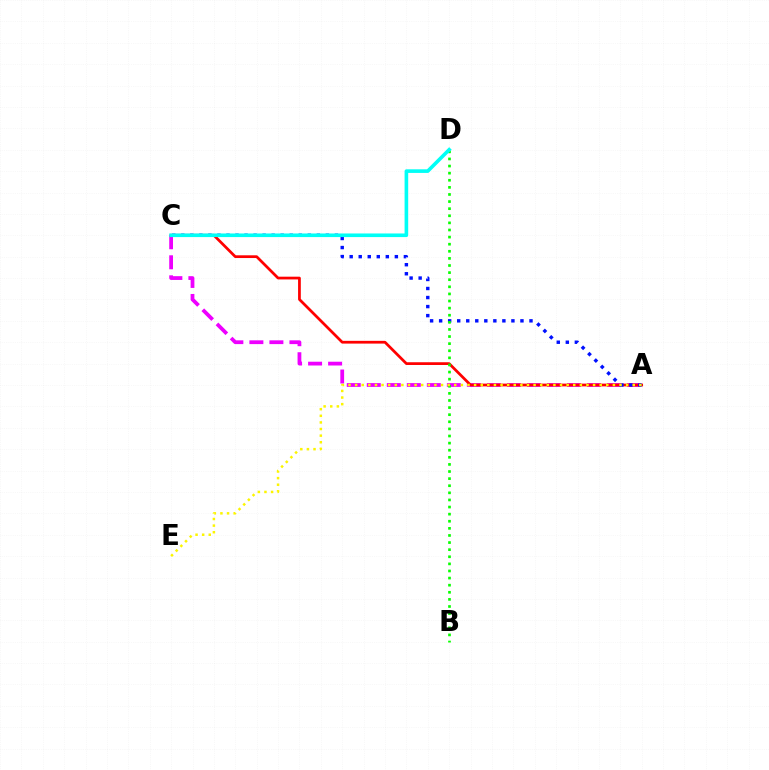{('A', 'C'): [{'color': '#ee00ff', 'line_style': 'dashed', 'thickness': 2.72}, {'color': '#ff0000', 'line_style': 'solid', 'thickness': 1.98}, {'color': '#0010ff', 'line_style': 'dotted', 'thickness': 2.46}], ('B', 'D'): [{'color': '#08ff00', 'line_style': 'dotted', 'thickness': 1.93}], ('A', 'E'): [{'color': '#fcf500', 'line_style': 'dotted', 'thickness': 1.8}], ('C', 'D'): [{'color': '#00fff6', 'line_style': 'solid', 'thickness': 2.61}]}